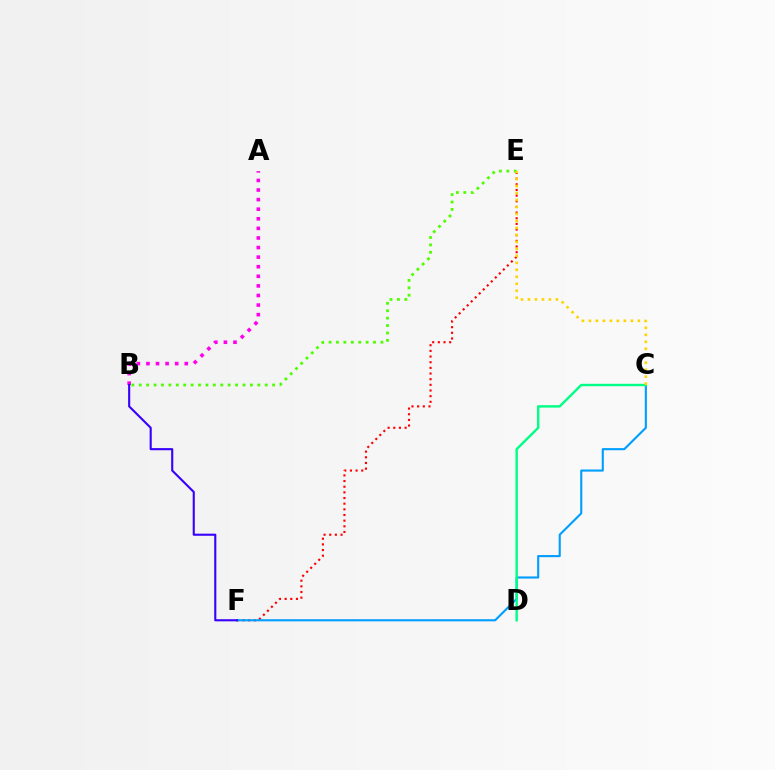{('B', 'E'): [{'color': '#4fff00', 'line_style': 'dotted', 'thickness': 2.01}], ('E', 'F'): [{'color': '#ff0000', 'line_style': 'dotted', 'thickness': 1.54}], ('A', 'B'): [{'color': '#ff00ed', 'line_style': 'dotted', 'thickness': 2.6}], ('C', 'F'): [{'color': '#009eff', 'line_style': 'solid', 'thickness': 1.53}], ('B', 'F'): [{'color': '#3700ff', 'line_style': 'solid', 'thickness': 1.52}], ('C', 'D'): [{'color': '#00ff86', 'line_style': 'solid', 'thickness': 1.74}], ('C', 'E'): [{'color': '#ffd500', 'line_style': 'dotted', 'thickness': 1.9}]}